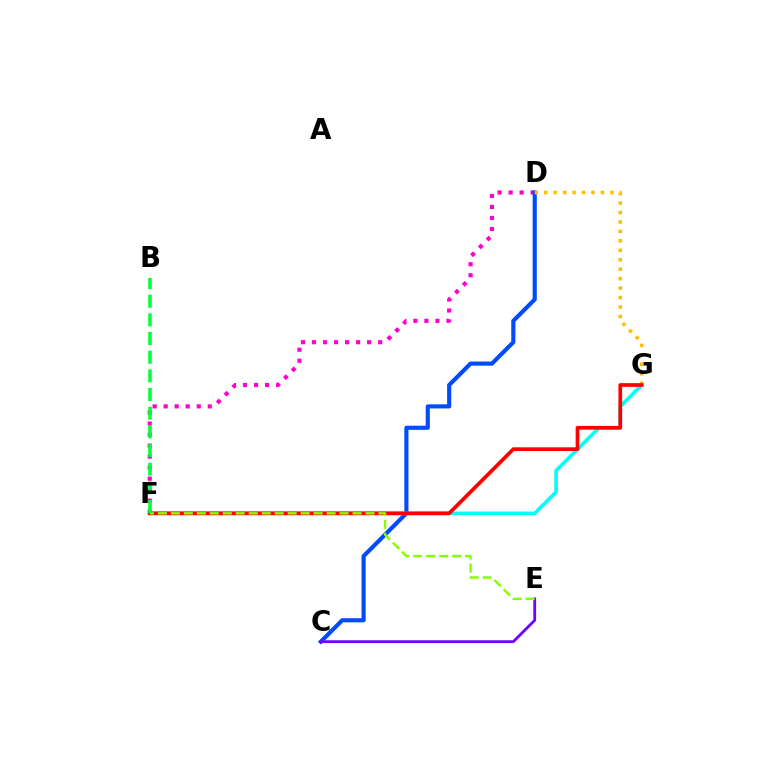{('D', 'F'): [{'color': '#ff00cf', 'line_style': 'dotted', 'thickness': 3.0}], ('C', 'D'): [{'color': '#004bff', 'line_style': 'solid', 'thickness': 2.97}], ('C', 'E'): [{'color': '#7200ff', 'line_style': 'solid', 'thickness': 2.03}], ('F', 'G'): [{'color': '#00fff6', 'line_style': 'solid', 'thickness': 2.61}, {'color': '#ff0000', 'line_style': 'solid', 'thickness': 2.67}], ('D', 'G'): [{'color': '#ffbd00', 'line_style': 'dotted', 'thickness': 2.57}], ('E', 'F'): [{'color': '#84ff00', 'line_style': 'dashed', 'thickness': 1.76}], ('B', 'F'): [{'color': '#00ff39', 'line_style': 'dashed', 'thickness': 2.54}]}